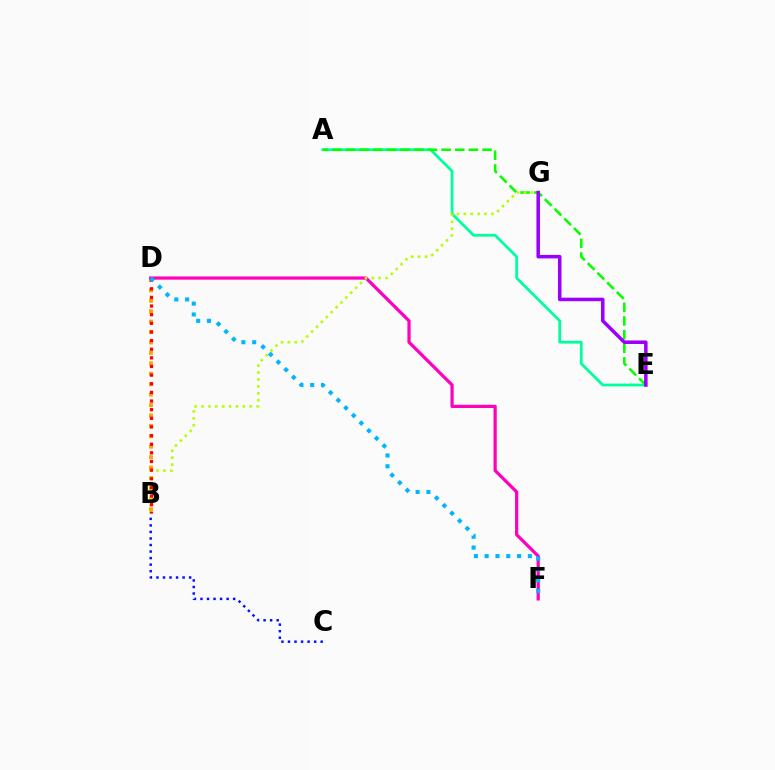{('A', 'E'): [{'color': '#00ff9d', 'line_style': 'solid', 'thickness': 2.0}, {'color': '#08ff00', 'line_style': 'dashed', 'thickness': 1.85}], ('B', 'D'): [{'color': '#ffa500', 'line_style': 'dotted', 'thickness': 2.83}, {'color': '#ff0000', 'line_style': 'dotted', 'thickness': 2.35}], ('D', 'F'): [{'color': '#ff00bd', 'line_style': 'solid', 'thickness': 2.32}, {'color': '#00b5ff', 'line_style': 'dotted', 'thickness': 2.94}], ('B', 'C'): [{'color': '#0010ff', 'line_style': 'dotted', 'thickness': 1.78}], ('B', 'G'): [{'color': '#b3ff00', 'line_style': 'dotted', 'thickness': 1.87}], ('E', 'G'): [{'color': '#9b00ff', 'line_style': 'solid', 'thickness': 2.54}]}